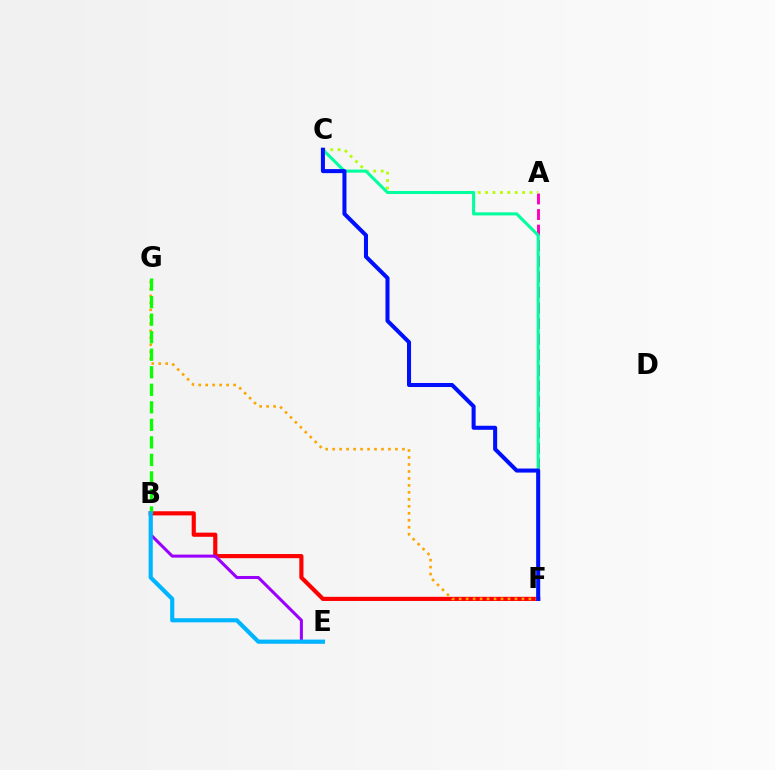{('A', 'F'): [{'color': '#ff00bd', 'line_style': 'dashed', 'thickness': 2.12}], ('B', 'F'): [{'color': '#ff0000', 'line_style': 'solid', 'thickness': 2.99}], ('F', 'G'): [{'color': '#ffa500', 'line_style': 'dotted', 'thickness': 1.89}], ('A', 'C'): [{'color': '#b3ff00', 'line_style': 'dotted', 'thickness': 2.01}], ('C', 'F'): [{'color': '#00ff9d', 'line_style': 'solid', 'thickness': 2.21}, {'color': '#0010ff', 'line_style': 'solid', 'thickness': 2.91}], ('B', 'E'): [{'color': '#9b00ff', 'line_style': 'solid', 'thickness': 2.19}, {'color': '#00b5ff', 'line_style': 'solid', 'thickness': 2.99}], ('B', 'G'): [{'color': '#08ff00', 'line_style': 'dashed', 'thickness': 2.38}]}